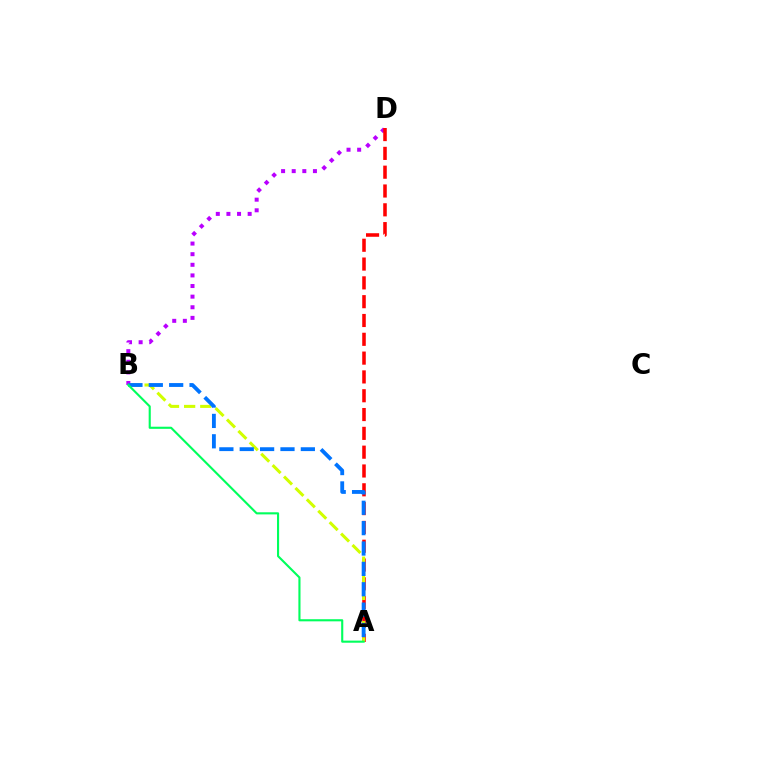{('B', 'D'): [{'color': '#b900ff', 'line_style': 'dotted', 'thickness': 2.88}], ('A', 'D'): [{'color': '#ff0000', 'line_style': 'dashed', 'thickness': 2.56}], ('A', 'B'): [{'color': '#d1ff00', 'line_style': 'dashed', 'thickness': 2.19}, {'color': '#0074ff', 'line_style': 'dashed', 'thickness': 2.77}, {'color': '#00ff5c', 'line_style': 'solid', 'thickness': 1.52}]}